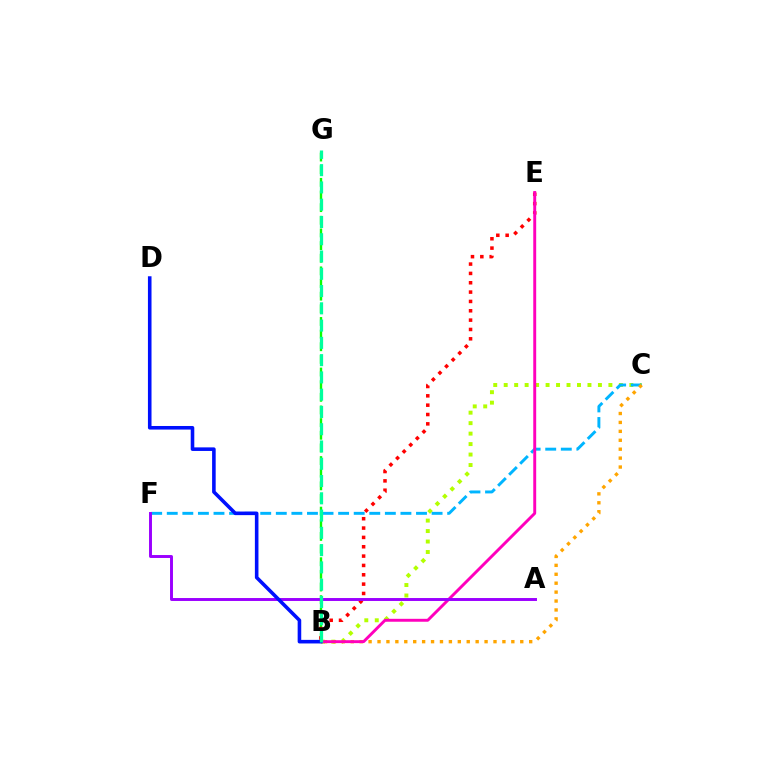{('B', 'G'): [{'color': '#08ff00', 'line_style': 'dashed', 'thickness': 1.72}, {'color': '#00ff9d', 'line_style': 'dashed', 'thickness': 2.35}], ('B', 'C'): [{'color': '#b3ff00', 'line_style': 'dotted', 'thickness': 2.84}, {'color': '#ffa500', 'line_style': 'dotted', 'thickness': 2.42}], ('C', 'F'): [{'color': '#00b5ff', 'line_style': 'dashed', 'thickness': 2.12}], ('B', 'E'): [{'color': '#ff0000', 'line_style': 'dotted', 'thickness': 2.54}, {'color': '#ff00bd', 'line_style': 'solid', 'thickness': 2.1}], ('A', 'F'): [{'color': '#9b00ff', 'line_style': 'solid', 'thickness': 2.11}], ('B', 'D'): [{'color': '#0010ff', 'line_style': 'solid', 'thickness': 2.58}]}